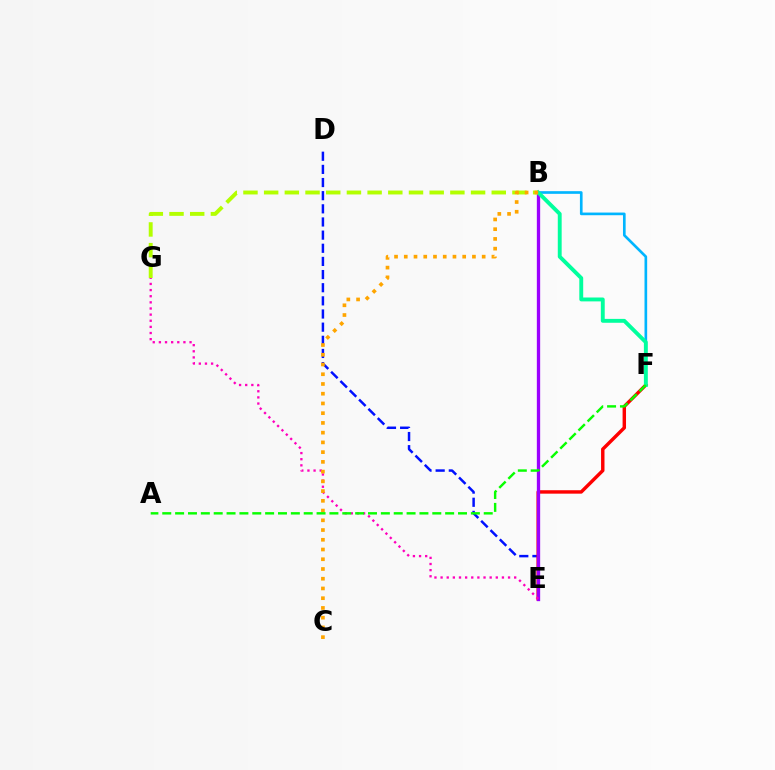{('D', 'E'): [{'color': '#0010ff', 'line_style': 'dashed', 'thickness': 1.79}], ('B', 'F'): [{'color': '#00b5ff', 'line_style': 'solid', 'thickness': 1.92}, {'color': '#00ff9d', 'line_style': 'solid', 'thickness': 2.79}], ('E', 'F'): [{'color': '#ff0000', 'line_style': 'solid', 'thickness': 2.47}], ('B', 'E'): [{'color': '#9b00ff', 'line_style': 'solid', 'thickness': 2.38}], ('B', 'G'): [{'color': '#b3ff00', 'line_style': 'dashed', 'thickness': 2.81}], ('E', 'G'): [{'color': '#ff00bd', 'line_style': 'dotted', 'thickness': 1.67}], ('B', 'C'): [{'color': '#ffa500', 'line_style': 'dotted', 'thickness': 2.65}], ('A', 'F'): [{'color': '#08ff00', 'line_style': 'dashed', 'thickness': 1.75}]}